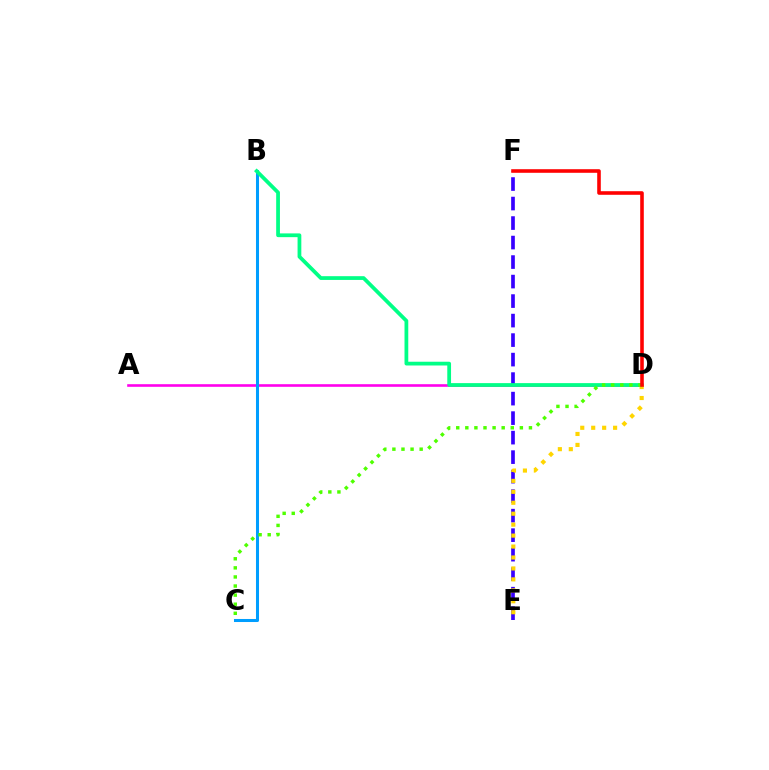{('E', 'F'): [{'color': '#3700ff', 'line_style': 'dashed', 'thickness': 2.65}], ('A', 'D'): [{'color': '#ff00ed', 'line_style': 'solid', 'thickness': 1.88}], ('B', 'C'): [{'color': '#009eff', 'line_style': 'solid', 'thickness': 2.19}], ('B', 'D'): [{'color': '#00ff86', 'line_style': 'solid', 'thickness': 2.71}], ('D', 'E'): [{'color': '#ffd500', 'line_style': 'dotted', 'thickness': 2.97}], ('C', 'D'): [{'color': '#4fff00', 'line_style': 'dotted', 'thickness': 2.47}], ('D', 'F'): [{'color': '#ff0000', 'line_style': 'solid', 'thickness': 2.58}]}